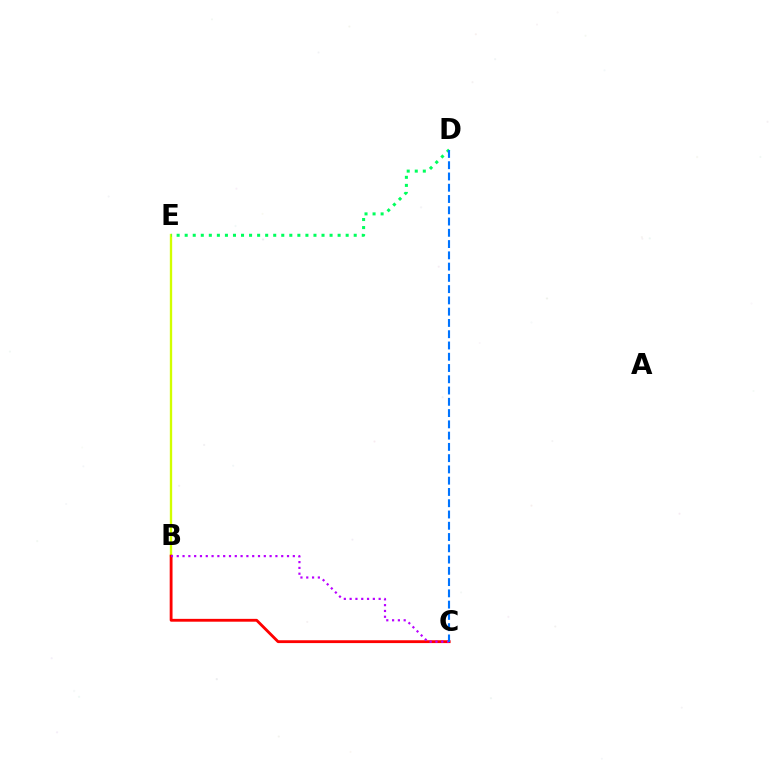{('B', 'E'): [{'color': '#d1ff00', 'line_style': 'solid', 'thickness': 1.68}], ('B', 'C'): [{'color': '#ff0000', 'line_style': 'solid', 'thickness': 2.04}, {'color': '#b900ff', 'line_style': 'dotted', 'thickness': 1.58}], ('D', 'E'): [{'color': '#00ff5c', 'line_style': 'dotted', 'thickness': 2.19}], ('C', 'D'): [{'color': '#0074ff', 'line_style': 'dashed', 'thickness': 1.53}]}